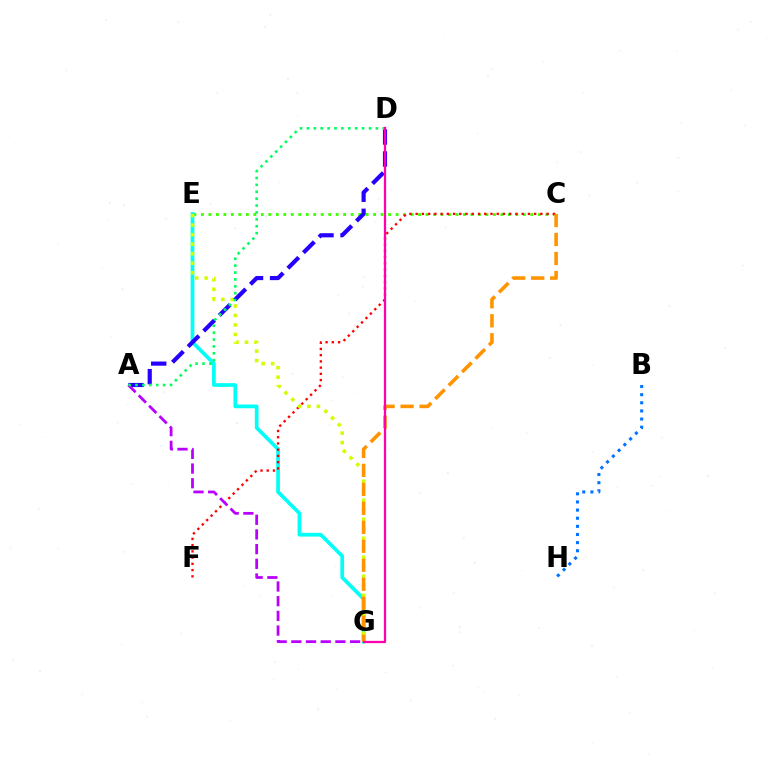{('C', 'E'): [{'color': '#3dff00', 'line_style': 'dotted', 'thickness': 2.03}], ('B', 'H'): [{'color': '#0074ff', 'line_style': 'dotted', 'thickness': 2.21}], ('E', 'G'): [{'color': '#00fff6', 'line_style': 'solid', 'thickness': 2.67}, {'color': '#d1ff00', 'line_style': 'dotted', 'thickness': 2.58}], ('C', 'F'): [{'color': '#ff0000', 'line_style': 'dotted', 'thickness': 1.69}], ('A', 'D'): [{'color': '#2500ff', 'line_style': 'dashed', 'thickness': 2.99}, {'color': '#00ff5c', 'line_style': 'dotted', 'thickness': 1.87}], ('C', 'G'): [{'color': '#ff9400', 'line_style': 'dashed', 'thickness': 2.58}], ('A', 'G'): [{'color': '#b900ff', 'line_style': 'dashed', 'thickness': 2.0}], ('D', 'G'): [{'color': '#ff00ac', 'line_style': 'solid', 'thickness': 1.63}]}